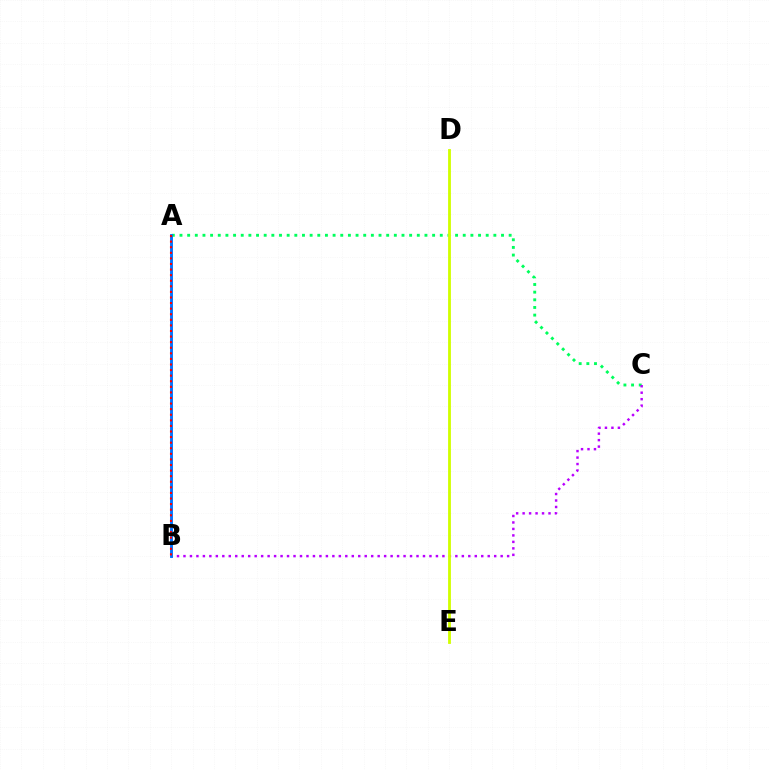{('A', 'C'): [{'color': '#00ff5c', 'line_style': 'dotted', 'thickness': 2.08}], ('B', 'C'): [{'color': '#b900ff', 'line_style': 'dotted', 'thickness': 1.76}], ('A', 'B'): [{'color': '#0074ff', 'line_style': 'solid', 'thickness': 2.08}, {'color': '#ff0000', 'line_style': 'dotted', 'thickness': 1.52}], ('D', 'E'): [{'color': '#d1ff00', 'line_style': 'solid', 'thickness': 2.03}]}